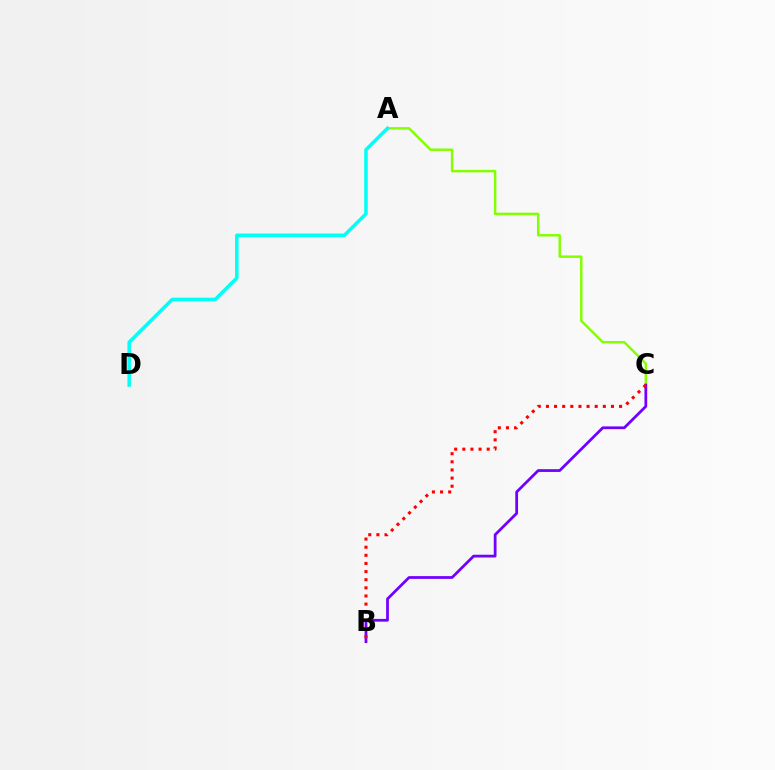{('A', 'C'): [{'color': '#84ff00', 'line_style': 'solid', 'thickness': 1.77}], ('B', 'C'): [{'color': '#7200ff', 'line_style': 'solid', 'thickness': 1.99}, {'color': '#ff0000', 'line_style': 'dotted', 'thickness': 2.21}], ('A', 'D'): [{'color': '#00fff6', 'line_style': 'solid', 'thickness': 2.53}]}